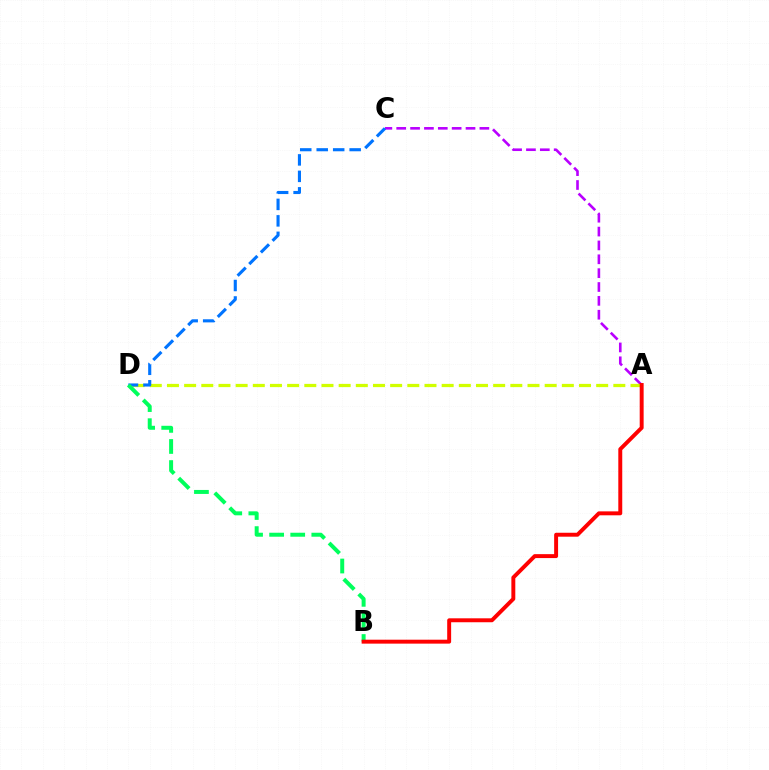{('A', 'C'): [{'color': '#b900ff', 'line_style': 'dashed', 'thickness': 1.88}], ('A', 'D'): [{'color': '#d1ff00', 'line_style': 'dashed', 'thickness': 2.33}], ('C', 'D'): [{'color': '#0074ff', 'line_style': 'dashed', 'thickness': 2.24}], ('B', 'D'): [{'color': '#00ff5c', 'line_style': 'dashed', 'thickness': 2.86}], ('A', 'B'): [{'color': '#ff0000', 'line_style': 'solid', 'thickness': 2.83}]}